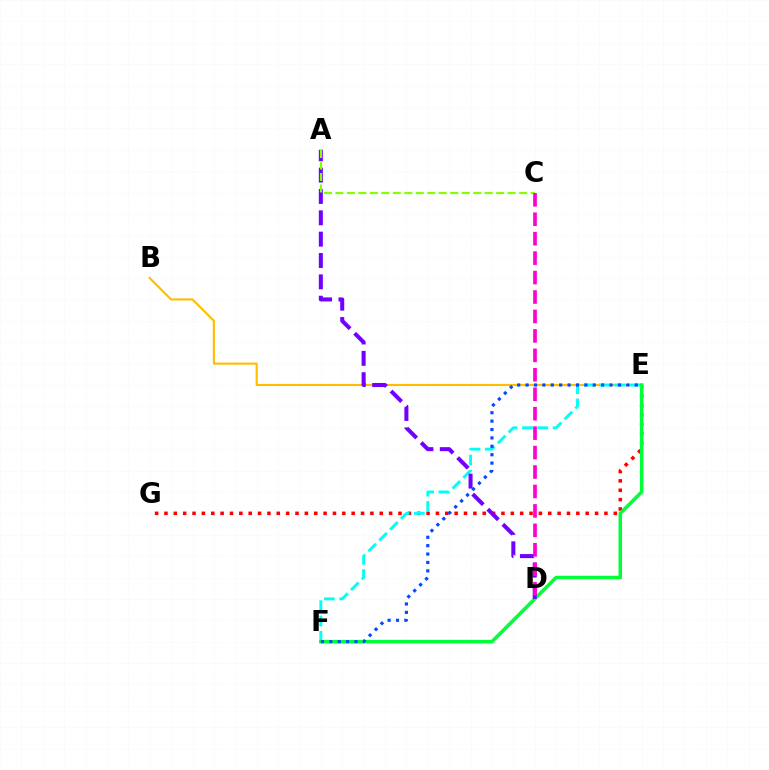{('E', 'G'): [{'color': '#ff0000', 'line_style': 'dotted', 'thickness': 2.54}], ('B', 'E'): [{'color': '#ffbd00', 'line_style': 'solid', 'thickness': 1.52}], ('E', 'F'): [{'color': '#00fff6', 'line_style': 'dashed', 'thickness': 2.08}, {'color': '#00ff39', 'line_style': 'solid', 'thickness': 2.52}, {'color': '#004bff', 'line_style': 'dotted', 'thickness': 2.28}], ('A', 'D'): [{'color': '#7200ff', 'line_style': 'dashed', 'thickness': 2.9}], ('A', 'C'): [{'color': '#84ff00', 'line_style': 'dashed', 'thickness': 1.56}], ('C', 'D'): [{'color': '#ff00cf', 'line_style': 'dashed', 'thickness': 2.64}]}